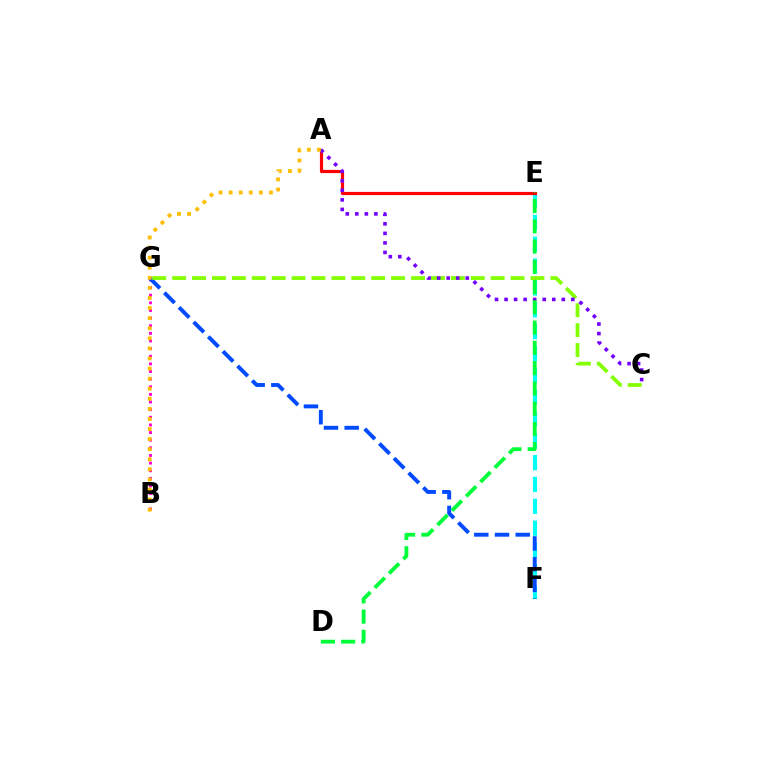{('E', 'F'): [{'color': '#00fff6', 'line_style': 'dashed', 'thickness': 2.97}], ('B', 'G'): [{'color': '#ff00cf', 'line_style': 'dotted', 'thickness': 2.07}], ('F', 'G'): [{'color': '#004bff', 'line_style': 'dashed', 'thickness': 2.81}], ('A', 'E'): [{'color': '#ff0000', 'line_style': 'solid', 'thickness': 2.28}], ('C', 'G'): [{'color': '#84ff00', 'line_style': 'dashed', 'thickness': 2.7}], ('A', 'C'): [{'color': '#7200ff', 'line_style': 'dotted', 'thickness': 2.59}], ('A', 'B'): [{'color': '#ffbd00', 'line_style': 'dotted', 'thickness': 2.74}], ('D', 'E'): [{'color': '#00ff39', 'line_style': 'dashed', 'thickness': 2.75}]}